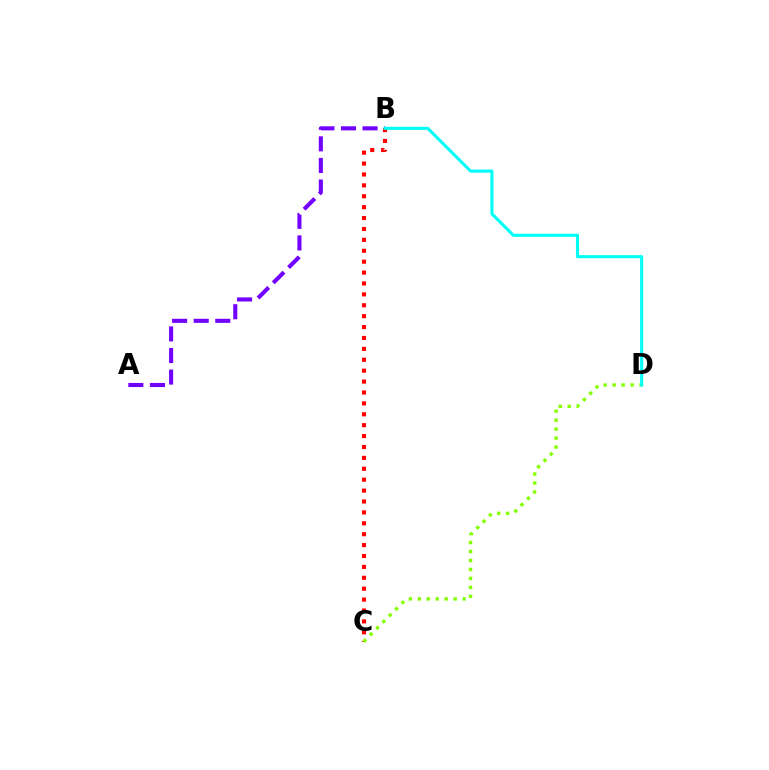{('A', 'B'): [{'color': '#7200ff', 'line_style': 'dashed', 'thickness': 2.93}], ('B', 'C'): [{'color': '#ff0000', 'line_style': 'dotted', 'thickness': 2.96}], ('C', 'D'): [{'color': '#84ff00', 'line_style': 'dotted', 'thickness': 2.44}], ('B', 'D'): [{'color': '#00fff6', 'line_style': 'solid', 'thickness': 2.21}]}